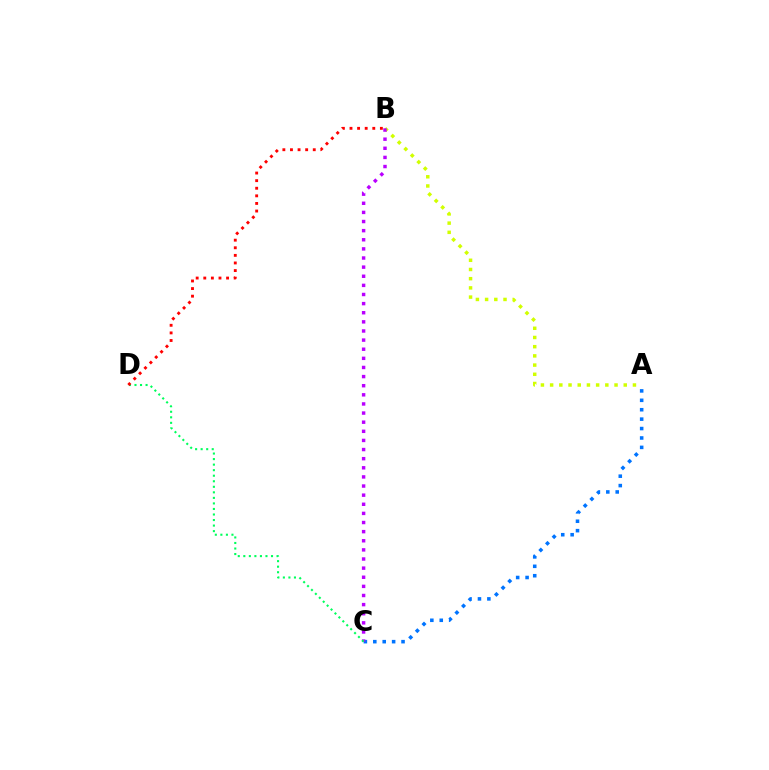{('A', 'C'): [{'color': '#0074ff', 'line_style': 'dotted', 'thickness': 2.56}], ('A', 'B'): [{'color': '#d1ff00', 'line_style': 'dotted', 'thickness': 2.5}], ('B', 'C'): [{'color': '#b900ff', 'line_style': 'dotted', 'thickness': 2.48}], ('C', 'D'): [{'color': '#00ff5c', 'line_style': 'dotted', 'thickness': 1.51}], ('B', 'D'): [{'color': '#ff0000', 'line_style': 'dotted', 'thickness': 2.06}]}